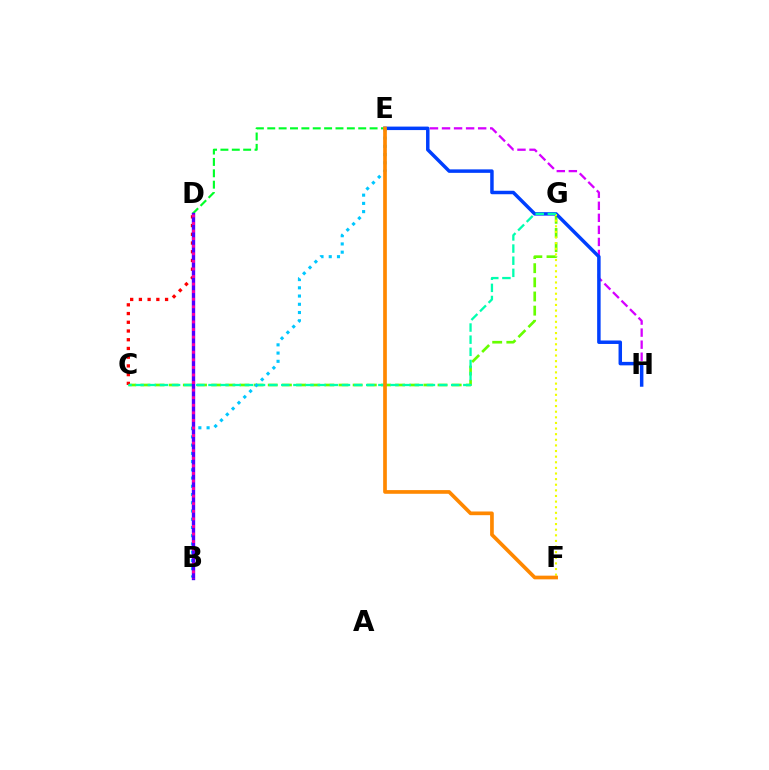{('D', 'E'): [{'color': '#00ff27', 'line_style': 'dashed', 'thickness': 1.54}], ('C', 'G'): [{'color': '#66ff00', 'line_style': 'dashed', 'thickness': 1.92}, {'color': '#00ffaf', 'line_style': 'dashed', 'thickness': 1.65}], ('E', 'H'): [{'color': '#d600ff', 'line_style': 'dashed', 'thickness': 1.64}, {'color': '#003fff', 'line_style': 'solid', 'thickness': 2.5}], ('C', 'D'): [{'color': '#ff0000', 'line_style': 'dotted', 'thickness': 2.37}], ('F', 'G'): [{'color': '#eeff00', 'line_style': 'dotted', 'thickness': 1.53}], ('B', 'E'): [{'color': '#00c7ff', 'line_style': 'dotted', 'thickness': 2.24}], ('B', 'D'): [{'color': '#4f00ff', 'line_style': 'solid', 'thickness': 2.42}, {'color': '#ff00a0', 'line_style': 'dotted', 'thickness': 2.06}], ('E', 'F'): [{'color': '#ff8800', 'line_style': 'solid', 'thickness': 2.65}]}